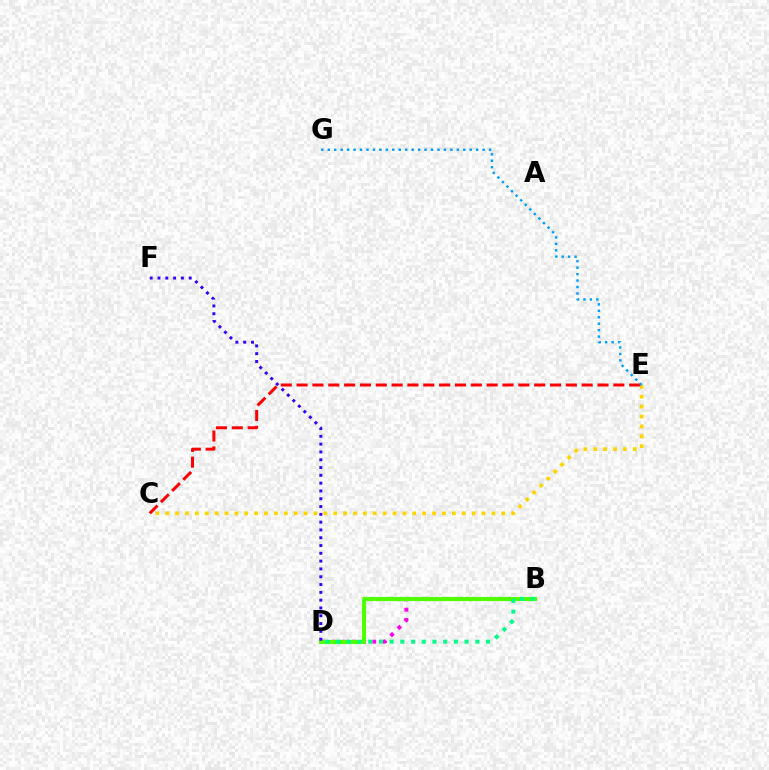{('B', 'D'): [{'color': '#ff00ed', 'line_style': 'dotted', 'thickness': 2.8}, {'color': '#4fff00', 'line_style': 'solid', 'thickness': 2.96}, {'color': '#00ff86', 'line_style': 'dotted', 'thickness': 2.91}], ('C', 'E'): [{'color': '#ffd500', 'line_style': 'dotted', 'thickness': 2.69}, {'color': '#ff0000', 'line_style': 'dashed', 'thickness': 2.15}], ('E', 'G'): [{'color': '#009eff', 'line_style': 'dotted', 'thickness': 1.75}], ('D', 'F'): [{'color': '#3700ff', 'line_style': 'dotted', 'thickness': 2.12}]}